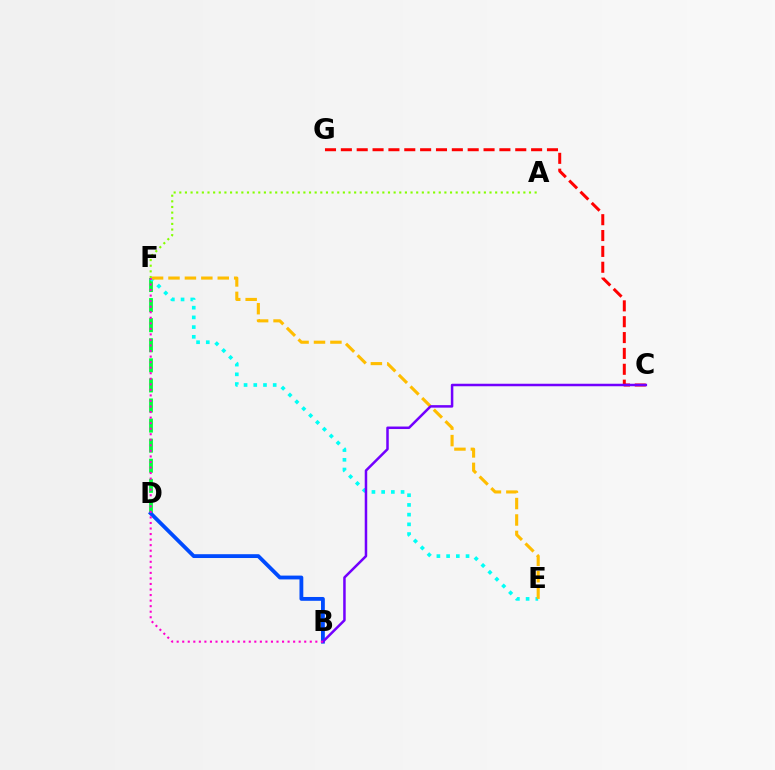{('C', 'G'): [{'color': '#ff0000', 'line_style': 'dashed', 'thickness': 2.15}], ('D', 'F'): [{'color': '#00ff39', 'line_style': 'dashed', 'thickness': 2.73}], ('E', 'F'): [{'color': '#00fff6', 'line_style': 'dotted', 'thickness': 2.64}, {'color': '#ffbd00', 'line_style': 'dashed', 'thickness': 2.23}], ('B', 'D'): [{'color': '#004bff', 'line_style': 'solid', 'thickness': 2.75}], ('A', 'F'): [{'color': '#84ff00', 'line_style': 'dotted', 'thickness': 1.53}], ('B', 'C'): [{'color': '#7200ff', 'line_style': 'solid', 'thickness': 1.8}], ('B', 'F'): [{'color': '#ff00cf', 'line_style': 'dotted', 'thickness': 1.51}]}